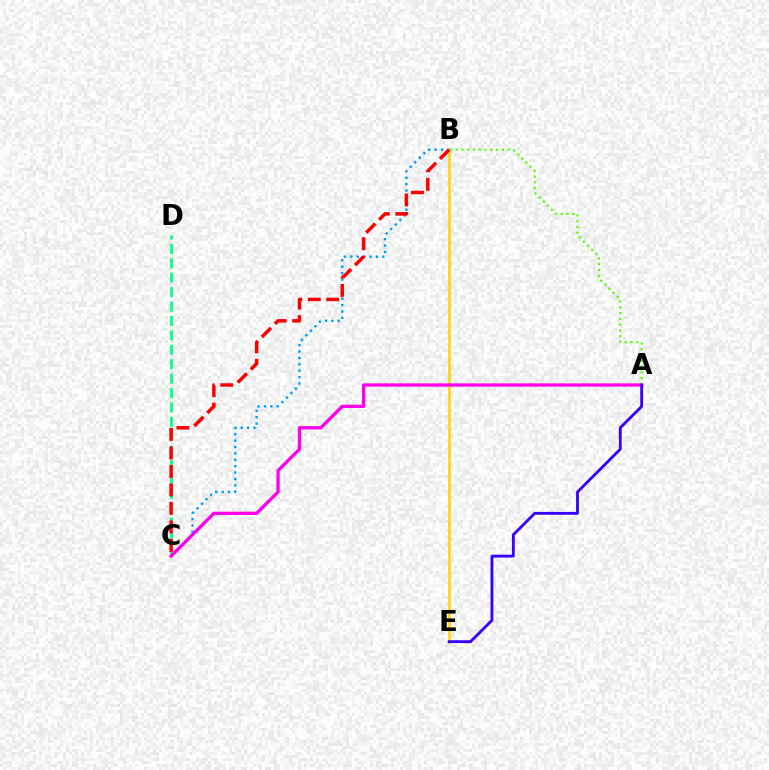{('B', 'C'): [{'color': '#009eff', 'line_style': 'dotted', 'thickness': 1.74}, {'color': '#ff0000', 'line_style': 'dashed', 'thickness': 2.51}], ('C', 'D'): [{'color': '#00ff86', 'line_style': 'dashed', 'thickness': 1.96}], ('B', 'E'): [{'color': '#ffd500', 'line_style': 'solid', 'thickness': 1.86}], ('A', 'C'): [{'color': '#ff00ed', 'line_style': 'solid', 'thickness': 2.37}], ('A', 'B'): [{'color': '#4fff00', 'line_style': 'dotted', 'thickness': 1.57}], ('A', 'E'): [{'color': '#3700ff', 'line_style': 'solid', 'thickness': 2.04}]}